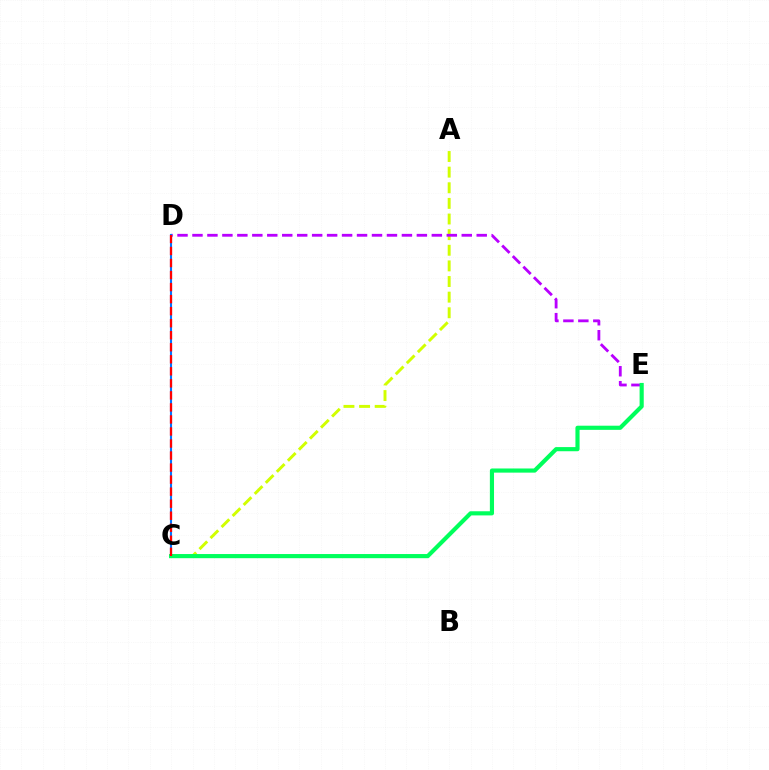{('A', 'C'): [{'color': '#d1ff00', 'line_style': 'dashed', 'thickness': 2.12}], ('D', 'E'): [{'color': '#b900ff', 'line_style': 'dashed', 'thickness': 2.03}], ('C', 'D'): [{'color': '#0074ff', 'line_style': 'solid', 'thickness': 1.52}, {'color': '#ff0000', 'line_style': 'dashed', 'thickness': 1.63}], ('C', 'E'): [{'color': '#00ff5c', 'line_style': 'solid', 'thickness': 2.99}]}